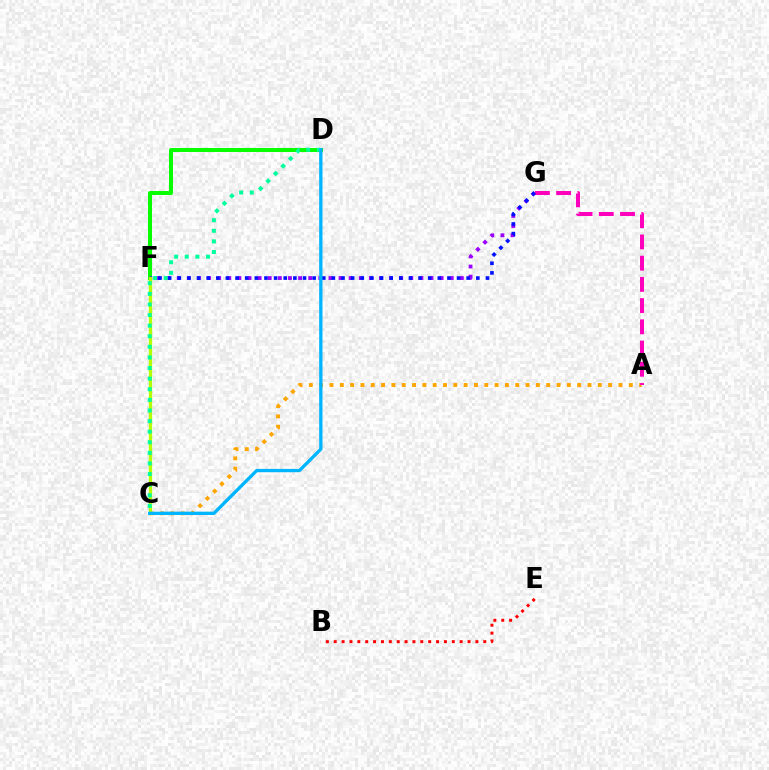{('D', 'F'): [{'color': '#08ff00', 'line_style': 'solid', 'thickness': 2.87}], ('F', 'G'): [{'color': '#9b00ff', 'line_style': 'dotted', 'thickness': 2.75}, {'color': '#0010ff', 'line_style': 'dotted', 'thickness': 2.62}], ('A', 'C'): [{'color': '#ffa500', 'line_style': 'dotted', 'thickness': 2.8}], ('A', 'G'): [{'color': '#ff00bd', 'line_style': 'dashed', 'thickness': 2.88}], ('C', 'F'): [{'color': '#b3ff00', 'line_style': 'solid', 'thickness': 2.38}], ('C', 'D'): [{'color': '#00ff9d', 'line_style': 'dotted', 'thickness': 2.88}, {'color': '#00b5ff', 'line_style': 'solid', 'thickness': 2.39}], ('B', 'E'): [{'color': '#ff0000', 'line_style': 'dotted', 'thickness': 2.14}]}